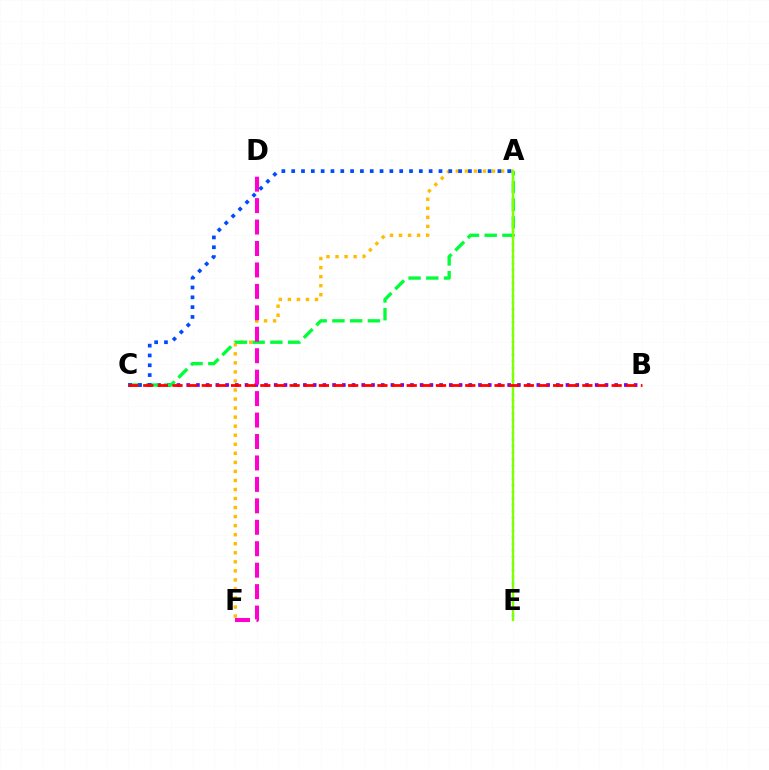{('B', 'C'): [{'color': '#7200ff', 'line_style': 'dotted', 'thickness': 2.64}, {'color': '#ff0000', 'line_style': 'dashed', 'thickness': 1.99}], ('A', 'F'): [{'color': '#ffbd00', 'line_style': 'dotted', 'thickness': 2.46}], ('A', 'C'): [{'color': '#00ff39', 'line_style': 'dashed', 'thickness': 2.41}, {'color': '#004bff', 'line_style': 'dotted', 'thickness': 2.67}], ('A', 'E'): [{'color': '#00fff6', 'line_style': 'dotted', 'thickness': 1.77}, {'color': '#84ff00', 'line_style': 'solid', 'thickness': 1.7}], ('D', 'F'): [{'color': '#ff00cf', 'line_style': 'dashed', 'thickness': 2.91}]}